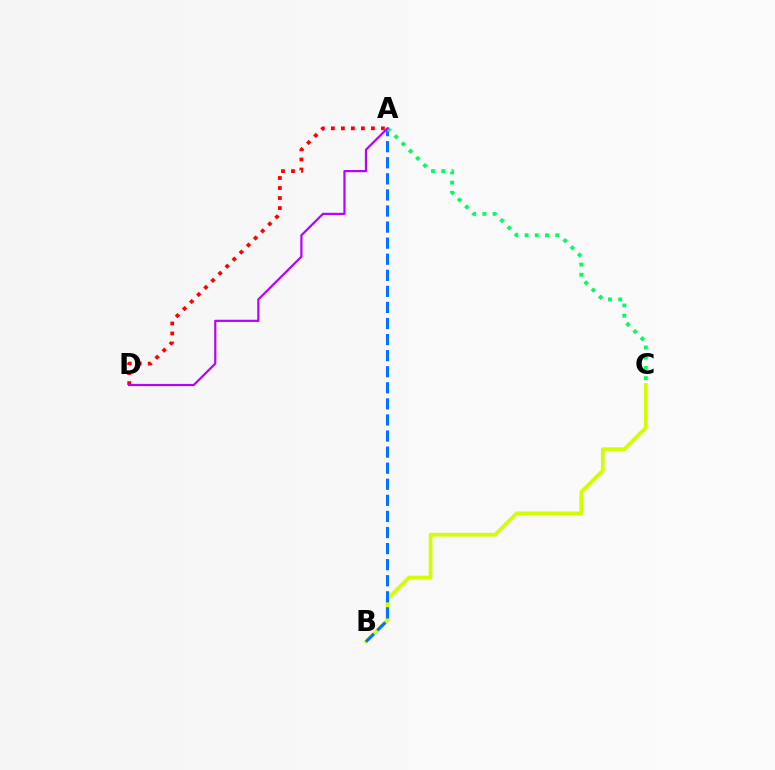{('B', 'C'): [{'color': '#d1ff00', 'line_style': 'solid', 'thickness': 2.68}], ('A', 'B'): [{'color': '#0074ff', 'line_style': 'dashed', 'thickness': 2.18}], ('A', 'C'): [{'color': '#00ff5c', 'line_style': 'dotted', 'thickness': 2.77}], ('A', 'D'): [{'color': '#ff0000', 'line_style': 'dotted', 'thickness': 2.72}, {'color': '#b900ff', 'line_style': 'solid', 'thickness': 1.58}]}